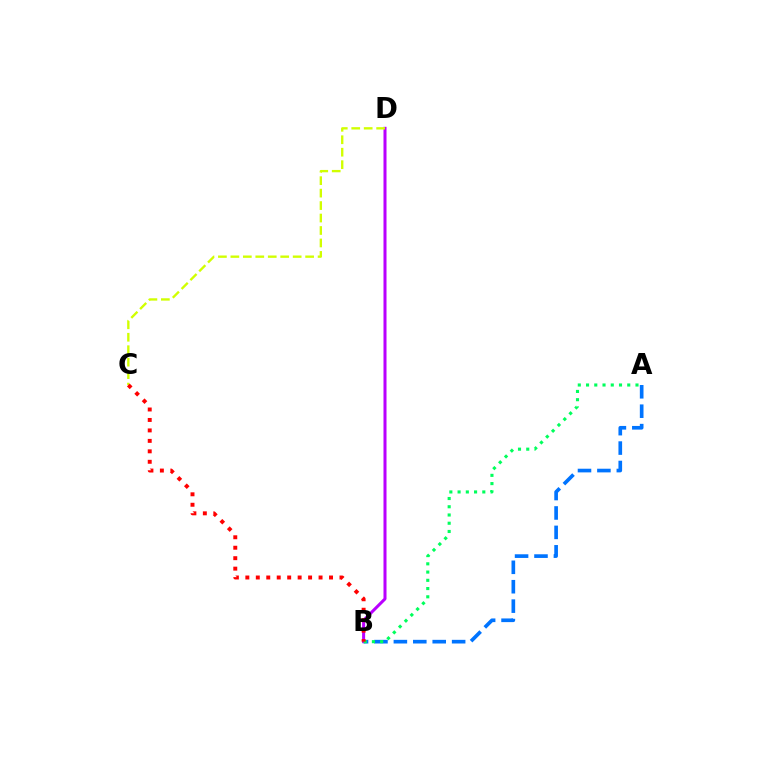{('A', 'B'): [{'color': '#0074ff', 'line_style': 'dashed', 'thickness': 2.64}, {'color': '#00ff5c', 'line_style': 'dotted', 'thickness': 2.24}], ('B', 'D'): [{'color': '#b900ff', 'line_style': 'solid', 'thickness': 2.17}], ('C', 'D'): [{'color': '#d1ff00', 'line_style': 'dashed', 'thickness': 1.69}], ('B', 'C'): [{'color': '#ff0000', 'line_style': 'dotted', 'thickness': 2.84}]}